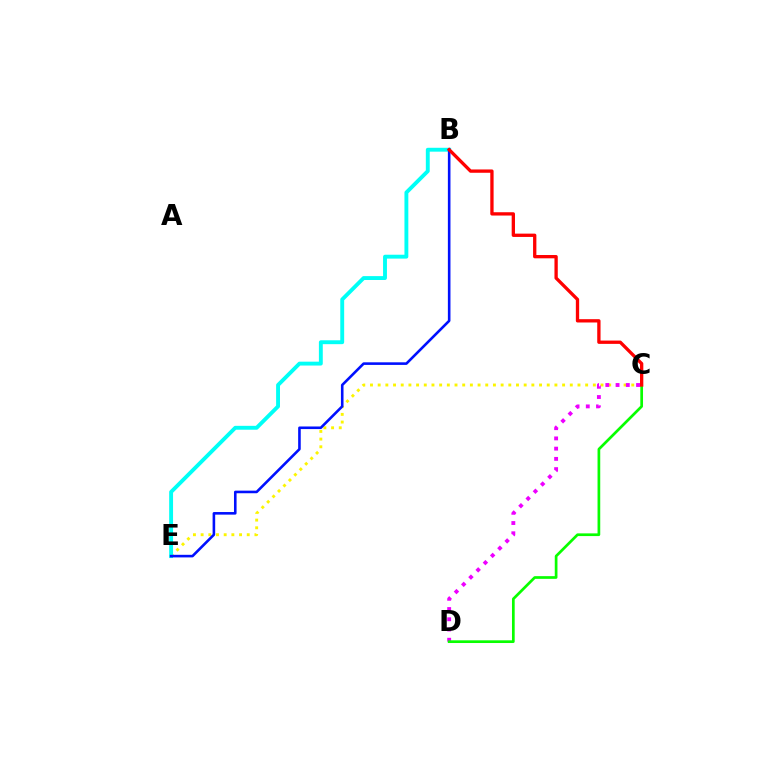{('C', 'E'): [{'color': '#fcf500', 'line_style': 'dotted', 'thickness': 2.09}], ('C', 'D'): [{'color': '#ee00ff', 'line_style': 'dotted', 'thickness': 2.78}, {'color': '#08ff00', 'line_style': 'solid', 'thickness': 1.95}], ('B', 'E'): [{'color': '#00fff6', 'line_style': 'solid', 'thickness': 2.8}, {'color': '#0010ff', 'line_style': 'solid', 'thickness': 1.87}], ('B', 'C'): [{'color': '#ff0000', 'line_style': 'solid', 'thickness': 2.38}]}